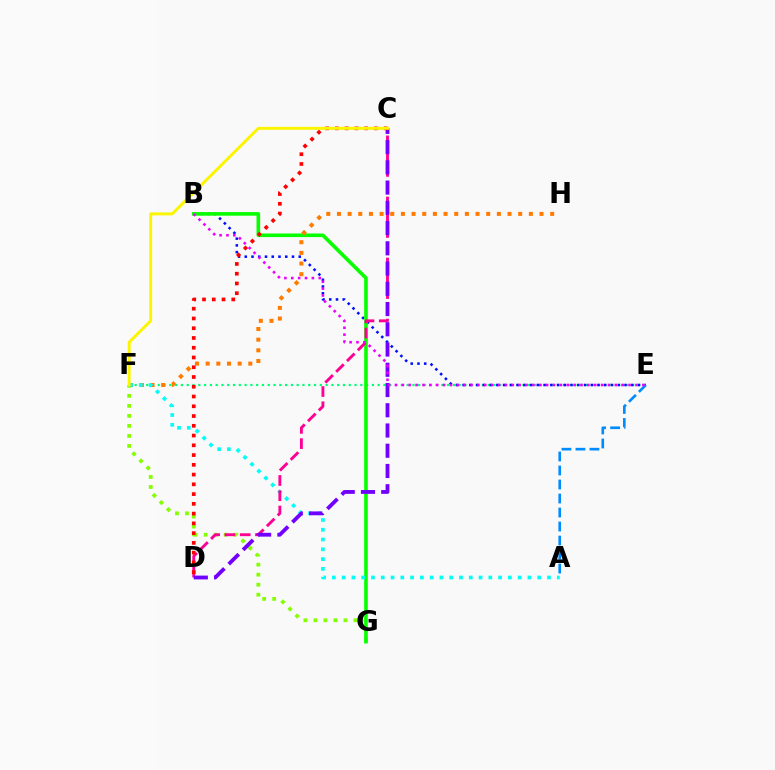{('F', 'G'): [{'color': '#84ff00', 'line_style': 'dotted', 'thickness': 2.72}], ('E', 'F'): [{'color': '#00ff74', 'line_style': 'dotted', 'thickness': 1.57}], ('B', 'E'): [{'color': '#0010ff', 'line_style': 'dotted', 'thickness': 1.83}, {'color': '#ee00ff', 'line_style': 'dotted', 'thickness': 1.87}], ('B', 'G'): [{'color': '#08ff00', 'line_style': 'solid', 'thickness': 2.61}], ('A', 'E'): [{'color': '#008cff', 'line_style': 'dashed', 'thickness': 1.9}], ('F', 'H'): [{'color': '#ff7c00', 'line_style': 'dotted', 'thickness': 2.9}], ('A', 'F'): [{'color': '#00fff6', 'line_style': 'dotted', 'thickness': 2.66}], ('C', 'D'): [{'color': '#ff0094', 'line_style': 'dashed', 'thickness': 2.07}, {'color': '#7200ff', 'line_style': 'dashed', 'thickness': 2.75}, {'color': '#ff0000', 'line_style': 'dotted', 'thickness': 2.65}], ('C', 'F'): [{'color': '#fcf500', 'line_style': 'solid', 'thickness': 2.12}]}